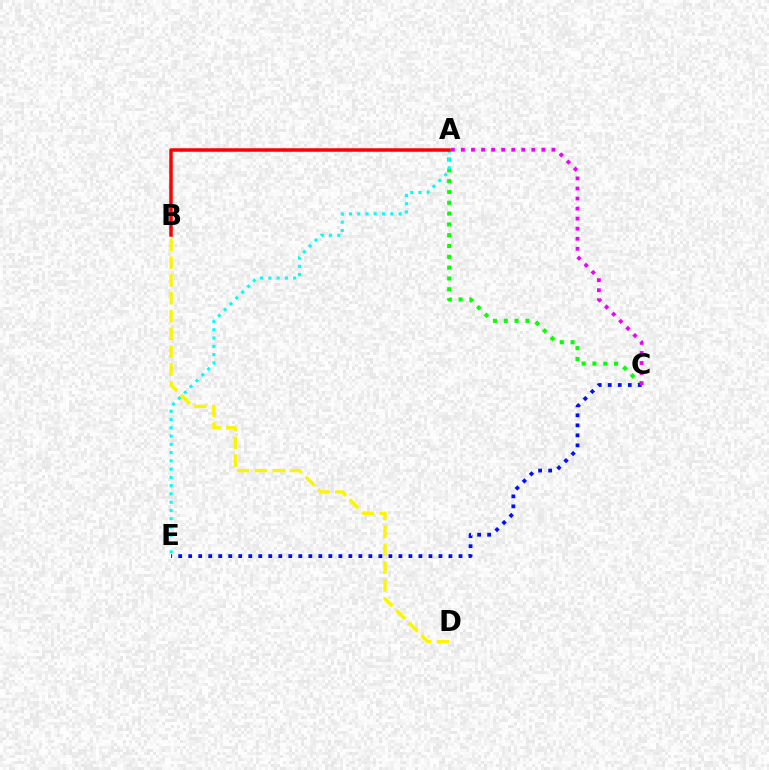{('A', 'C'): [{'color': '#08ff00', 'line_style': 'dotted', 'thickness': 2.94}, {'color': '#ee00ff', 'line_style': 'dotted', 'thickness': 2.73}], ('B', 'D'): [{'color': '#fcf500', 'line_style': 'dashed', 'thickness': 2.42}], ('A', 'E'): [{'color': '#00fff6', 'line_style': 'dotted', 'thickness': 2.25}], ('A', 'B'): [{'color': '#ff0000', 'line_style': 'solid', 'thickness': 2.53}], ('C', 'E'): [{'color': '#0010ff', 'line_style': 'dotted', 'thickness': 2.72}]}